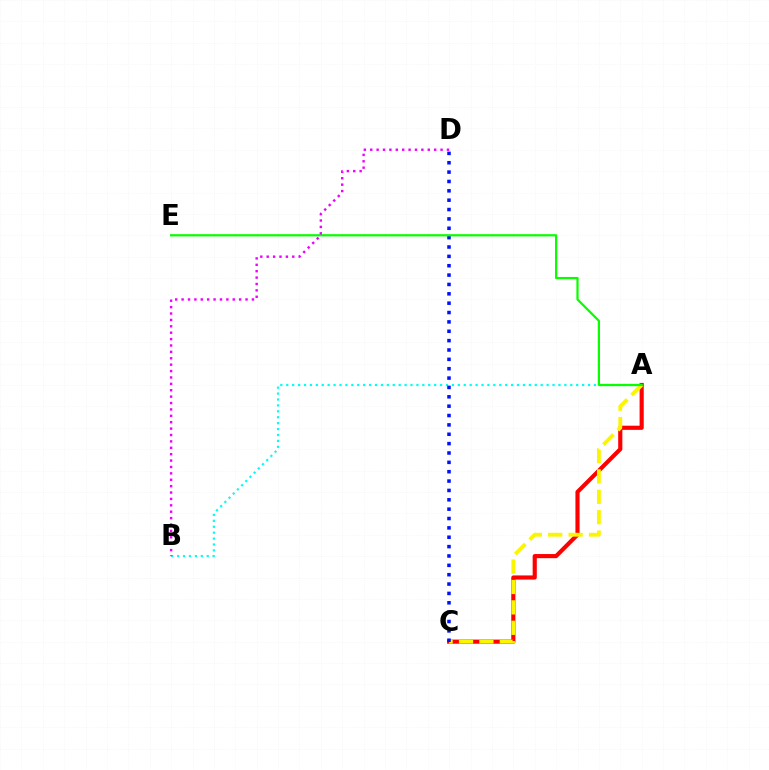{('A', 'C'): [{'color': '#ff0000', 'line_style': 'solid', 'thickness': 2.99}, {'color': '#fcf500', 'line_style': 'dashed', 'thickness': 2.77}], ('A', 'B'): [{'color': '#00fff6', 'line_style': 'dotted', 'thickness': 1.61}], ('C', 'D'): [{'color': '#0010ff', 'line_style': 'dotted', 'thickness': 2.54}], ('A', 'E'): [{'color': '#08ff00', 'line_style': 'solid', 'thickness': 1.61}], ('B', 'D'): [{'color': '#ee00ff', 'line_style': 'dotted', 'thickness': 1.74}]}